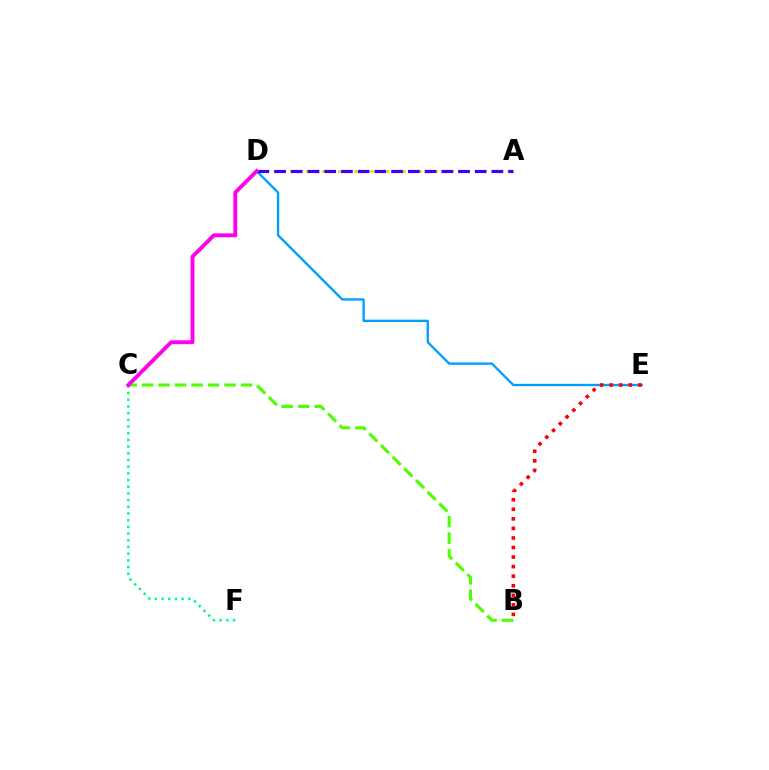{('A', 'D'): [{'color': '#ffd500', 'line_style': 'dotted', 'thickness': 2.19}, {'color': '#3700ff', 'line_style': 'dashed', 'thickness': 2.27}], ('B', 'C'): [{'color': '#4fff00', 'line_style': 'dashed', 'thickness': 2.24}], ('D', 'E'): [{'color': '#009eff', 'line_style': 'solid', 'thickness': 1.67}], ('C', 'F'): [{'color': '#00ff86', 'line_style': 'dotted', 'thickness': 1.82}], ('C', 'D'): [{'color': '#ff00ed', 'line_style': 'solid', 'thickness': 2.8}], ('B', 'E'): [{'color': '#ff0000', 'line_style': 'dotted', 'thickness': 2.6}]}